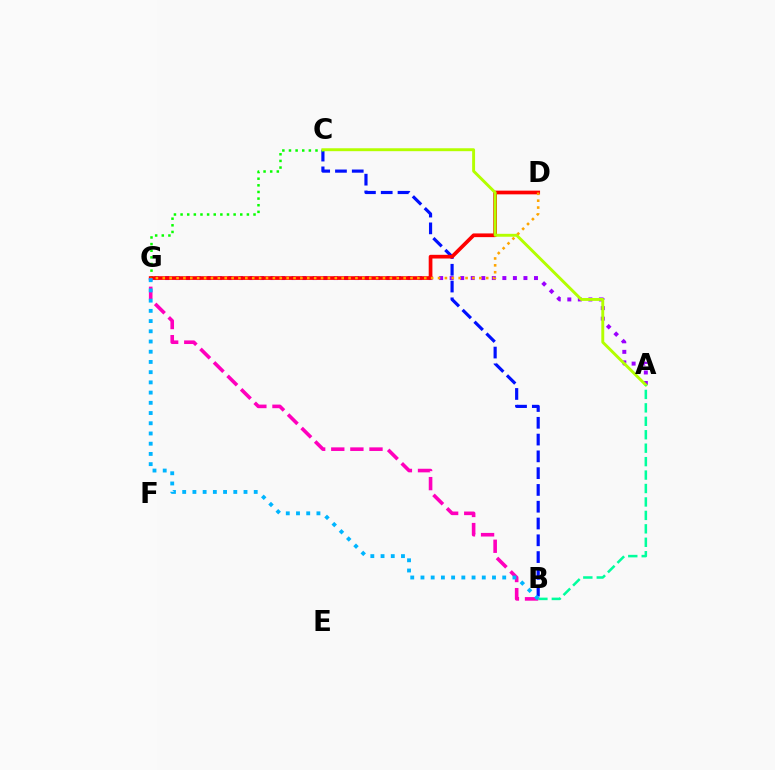{('A', 'G'): [{'color': '#9b00ff', 'line_style': 'dotted', 'thickness': 2.86}], ('B', 'C'): [{'color': '#0010ff', 'line_style': 'dashed', 'thickness': 2.28}], ('C', 'G'): [{'color': '#08ff00', 'line_style': 'dotted', 'thickness': 1.8}], ('D', 'G'): [{'color': '#ff0000', 'line_style': 'solid', 'thickness': 2.67}, {'color': '#ffa500', 'line_style': 'dotted', 'thickness': 1.87}], ('A', 'C'): [{'color': '#b3ff00', 'line_style': 'solid', 'thickness': 2.1}], ('A', 'B'): [{'color': '#00ff9d', 'line_style': 'dashed', 'thickness': 1.83}], ('B', 'G'): [{'color': '#ff00bd', 'line_style': 'dashed', 'thickness': 2.6}, {'color': '#00b5ff', 'line_style': 'dotted', 'thickness': 2.78}]}